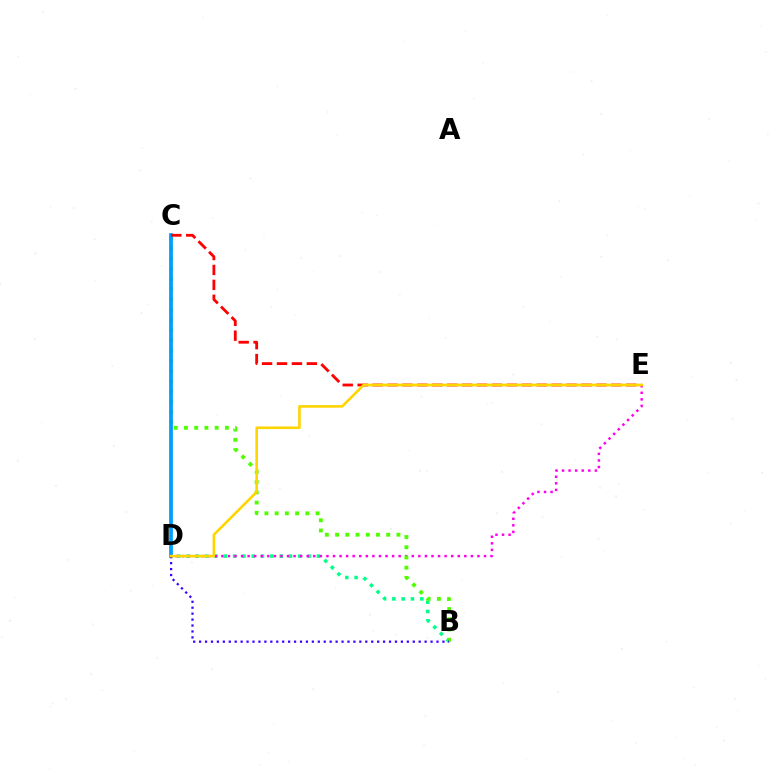{('B', 'D'): [{'color': '#00ff86', 'line_style': 'dotted', 'thickness': 2.53}, {'color': '#3700ff', 'line_style': 'dotted', 'thickness': 1.61}], ('D', 'E'): [{'color': '#ff00ed', 'line_style': 'dotted', 'thickness': 1.78}, {'color': '#ffd500', 'line_style': 'solid', 'thickness': 1.88}], ('B', 'C'): [{'color': '#4fff00', 'line_style': 'dotted', 'thickness': 2.78}], ('C', 'D'): [{'color': '#009eff', 'line_style': 'solid', 'thickness': 2.7}], ('C', 'E'): [{'color': '#ff0000', 'line_style': 'dashed', 'thickness': 2.03}]}